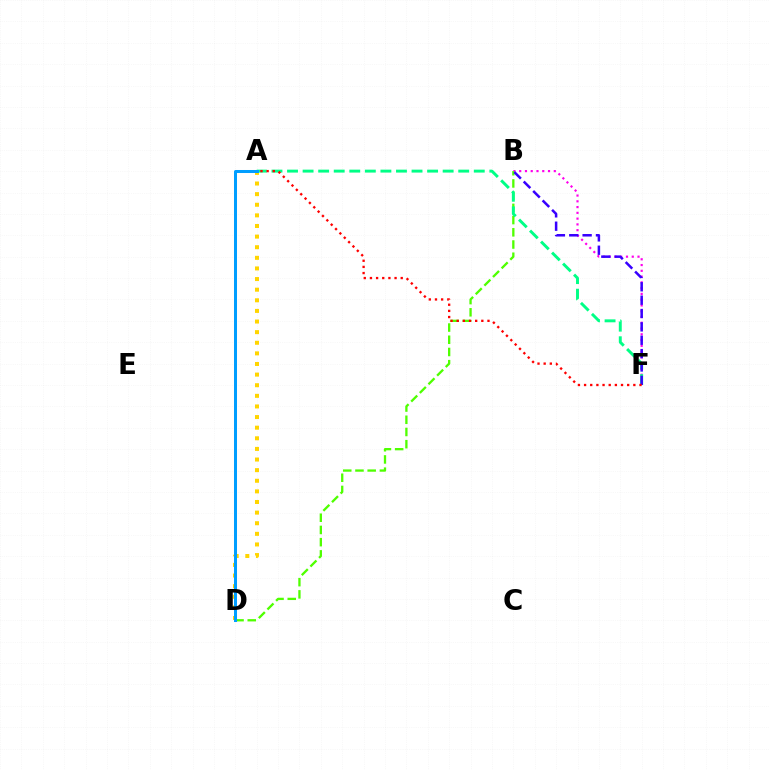{('B', 'F'): [{'color': '#ff00ed', 'line_style': 'dotted', 'thickness': 1.57}, {'color': '#3700ff', 'line_style': 'dashed', 'thickness': 1.82}], ('A', 'D'): [{'color': '#ffd500', 'line_style': 'dotted', 'thickness': 2.88}, {'color': '#009eff', 'line_style': 'solid', 'thickness': 2.17}], ('B', 'D'): [{'color': '#4fff00', 'line_style': 'dashed', 'thickness': 1.66}], ('A', 'F'): [{'color': '#00ff86', 'line_style': 'dashed', 'thickness': 2.11}, {'color': '#ff0000', 'line_style': 'dotted', 'thickness': 1.67}]}